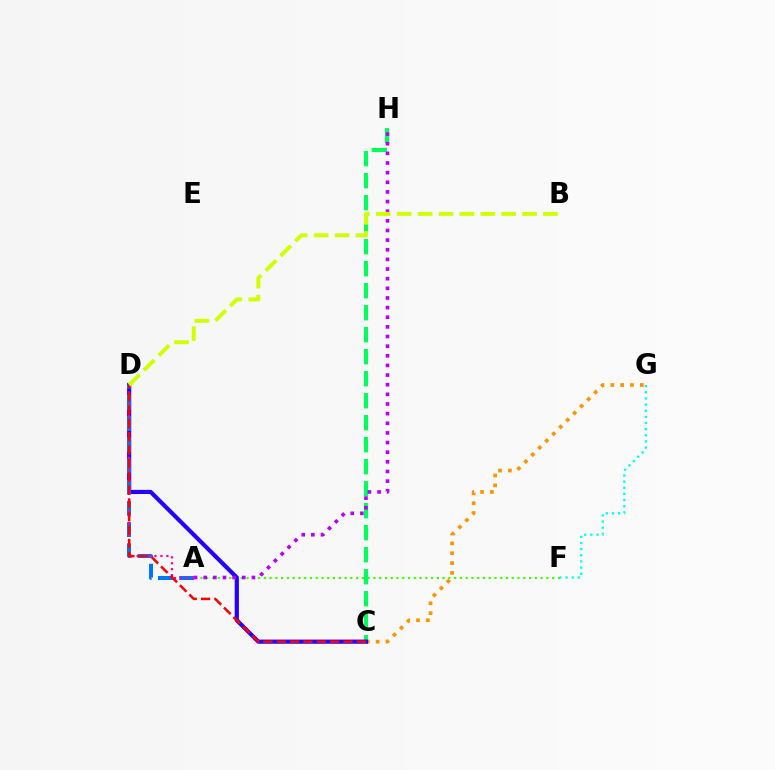{('A', 'F'): [{'color': '#3dff00', 'line_style': 'dotted', 'thickness': 1.57}], ('C', 'H'): [{'color': '#00ff5c', 'line_style': 'dashed', 'thickness': 2.99}], ('C', 'G'): [{'color': '#ff9400', 'line_style': 'dotted', 'thickness': 2.67}], ('C', 'D'): [{'color': '#2500ff', 'line_style': 'solid', 'thickness': 3.0}, {'color': '#ff0000', 'line_style': 'dashed', 'thickness': 1.81}], ('F', 'G'): [{'color': '#00fff6', 'line_style': 'dotted', 'thickness': 1.67}], ('A', 'D'): [{'color': '#0074ff', 'line_style': 'dashed', 'thickness': 2.88}, {'color': '#ff00ac', 'line_style': 'dotted', 'thickness': 1.61}], ('A', 'H'): [{'color': '#b900ff', 'line_style': 'dotted', 'thickness': 2.62}], ('B', 'D'): [{'color': '#d1ff00', 'line_style': 'dashed', 'thickness': 2.84}]}